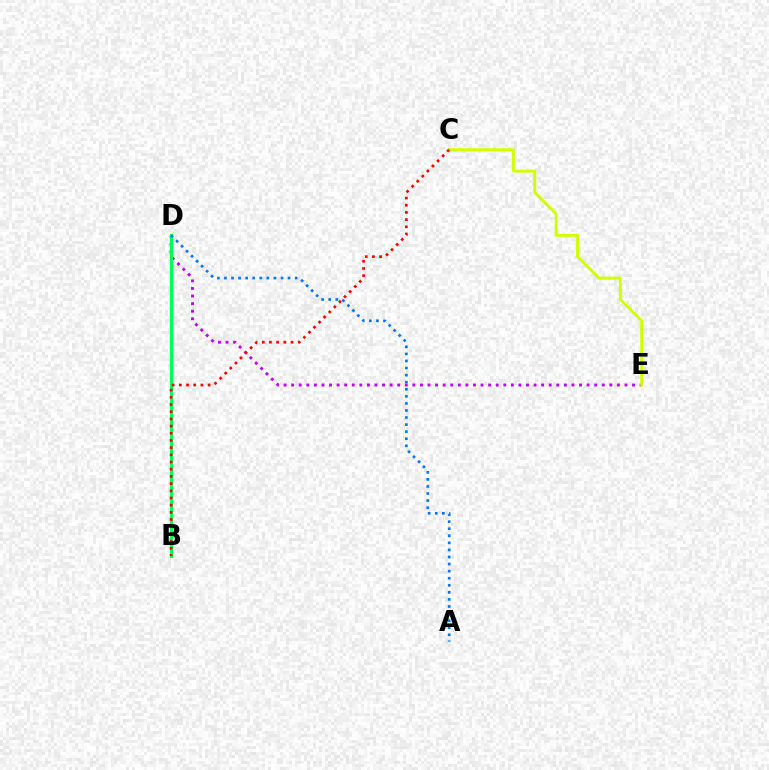{('D', 'E'): [{'color': '#b900ff', 'line_style': 'dotted', 'thickness': 2.06}], ('C', 'E'): [{'color': '#d1ff00', 'line_style': 'solid', 'thickness': 2.09}], ('B', 'D'): [{'color': '#00ff5c', 'line_style': 'solid', 'thickness': 2.23}], ('B', 'C'): [{'color': '#ff0000', 'line_style': 'dotted', 'thickness': 1.95}], ('A', 'D'): [{'color': '#0074ff', 'line_style': 'dotted', 'thickness': 1.92}]}